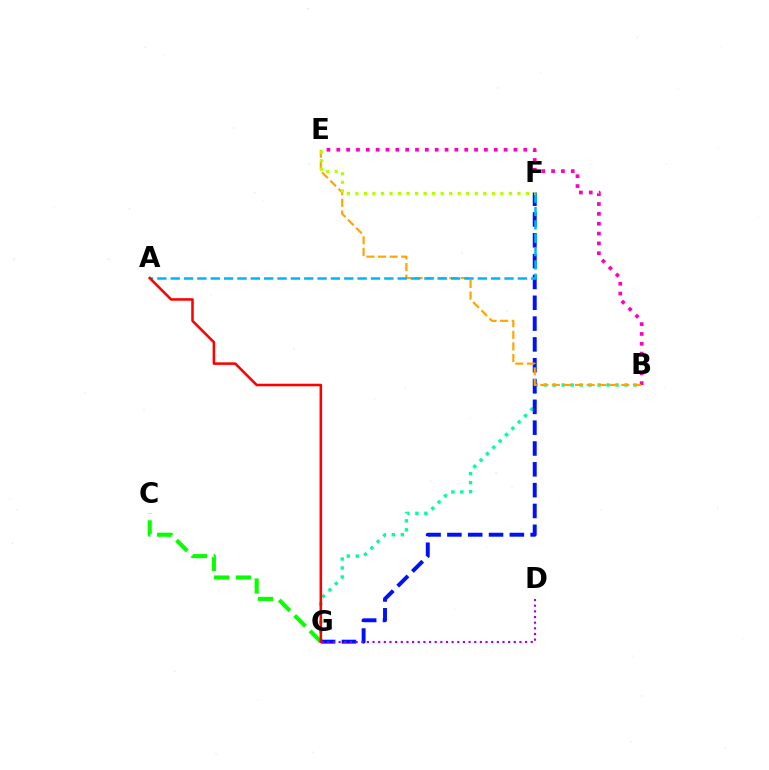{('B', 'G'): [{'color': '#00ff9d', 'line_style': 'dotted', 'thickness': 2.44}], ('C', 'G'): [{'color': '#08ff00', 'line_style': 'dashed', 'thickness': 2.96}], ('F', 'G'): [{'color': '#0010ff', 'line_style': 'dashed', 'thickness': 2.83}], ('B', 'E'): [{'color': '#ff00bd', 'line_style': 'dotted', 'thickness': 2.67}, {'color': '#ffa500', 'line_style': 'dashed', 'thickness': 1.57}], ('A', 'F'): [{'color': '#00b5ff', 'line_style': 'dashed', 'thickness': 1.81}], ('D', 'G'): [{'color': '#9b00ff', 'line_style': 'dotted', 'thickness': 1.54}], ('E', 'F'): [{'color': '#b3ff00', 'line_style': 'dotted', 'thickness': 2.32}], ('A', 'G'): [{'color': '#ff0000', 'line_style': 'solid', 'thickness': 1.84}]}